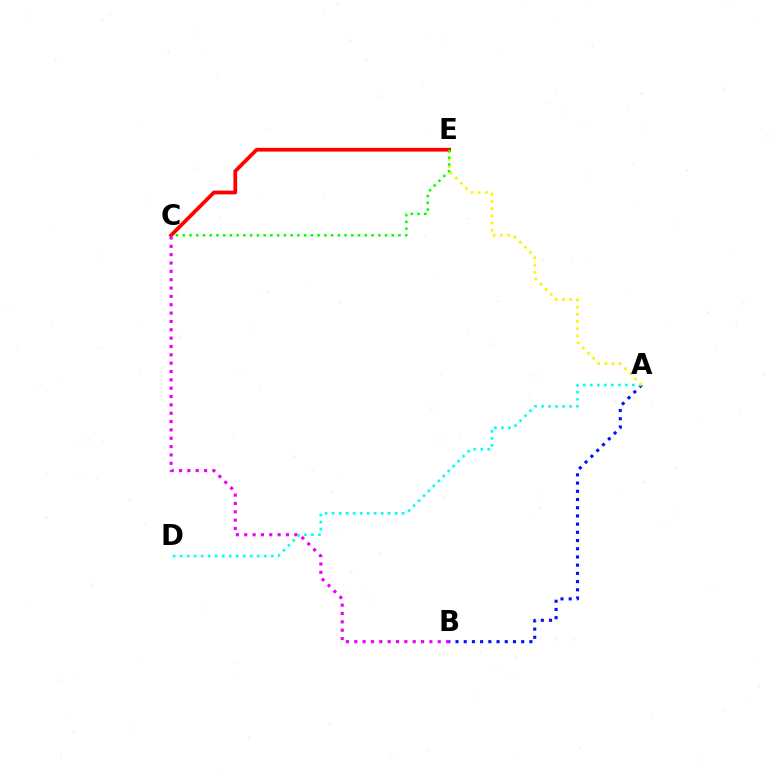{('C', 'E'): [{'color': '#ff0000', 'line_style': 'solid', 'thickness': 2.69}, {'color': '#08ff00', 'line_style': 'dotted', 'thickness': 1.83}], ('B', 'C'): [{'color': '#ee00ff', 'line_style': 'dotted', 'thickness': 2.27}], ('A', 'B'): [{'color': '#0010ff', 'line_style': 'dotted', 'thickness': 2.23}], ('A', 'D'): [{'color': '#00fff6', 'line_style': 'dotted', 'thickness': 1.9}], ('A', 'E'): [{'color': '#fcf500', 'line_style': 'dotted', 'thickness': 1.96}]}